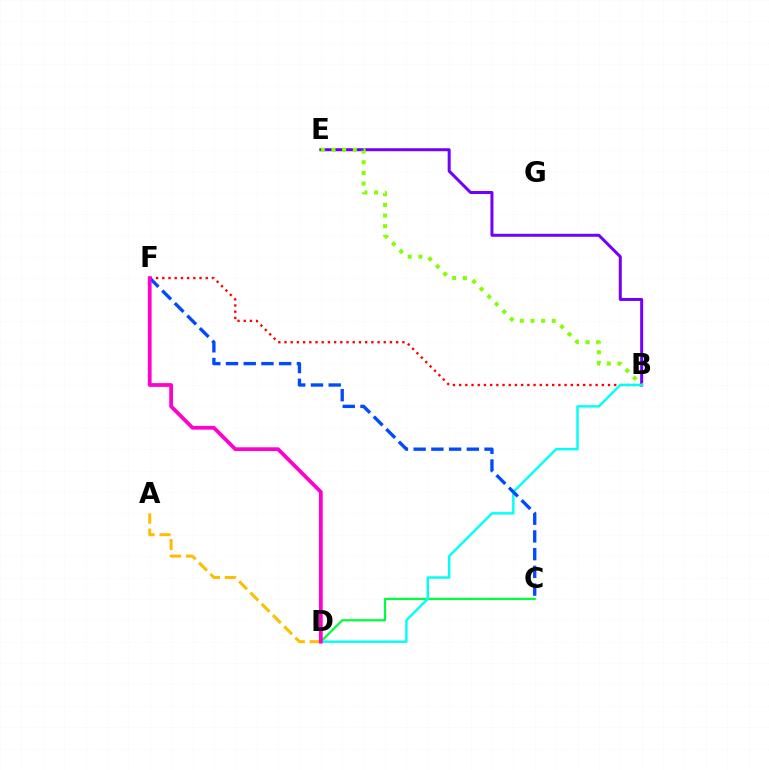{('A', 'D'): [{'color': '#ffbd00', 'line_style': 'dashed', 'thickness': 2.16}], ('C', 'D'): [{'color': '#00ff39', 'line_style': 'solid', 'thickness': 1.6}], ('B', 'F'): [{'color': '#ff0000', 'line_style': 'dotted', 'thickness': 1.69}], ('B', 'E'): [{'color': '#7200ff', 'line_style': 'solid', 'thickness': 2.16}, {'color': '#84ff00', 'line_style': 'dotted', 'thickness': 2.9}], ('B', 'D'): [{'color': '#00fff6', 'line_style': 'solid', 'thickness': 1.75}], ('C', 'F'): [{'color': '#004bff', 'line_style': 'dashed', 'thickness': 2.41}], ('D', 'F'): [{'color': '#ff00cf', 'line_style': 'solid', 'thickness': 2.71}]}